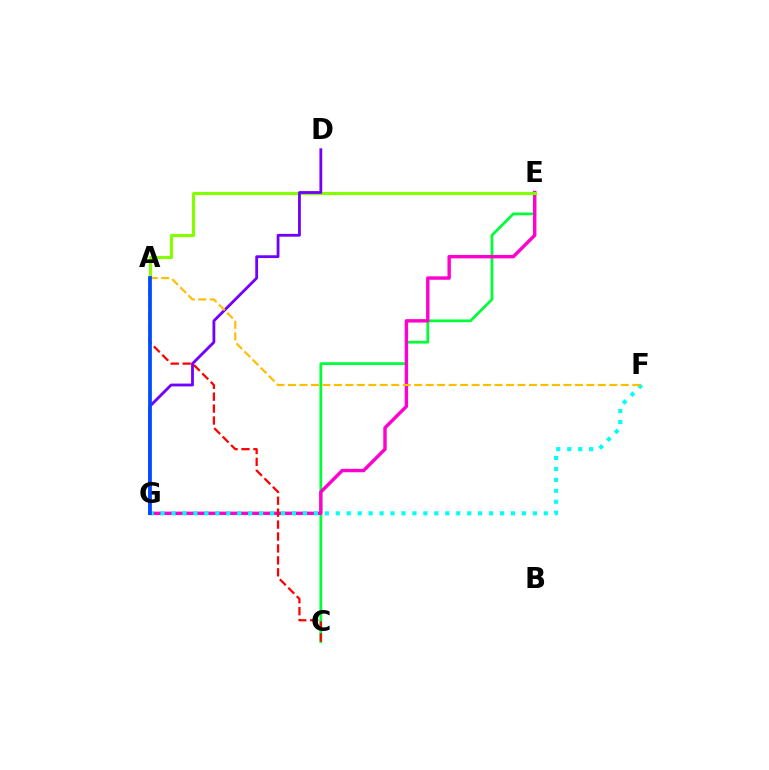{('C', 'E'): [{'color': '#00ff39', 'line_style': 'solid', 'thickness': 1.98}], ('E', 'G'): [{'color': '#ff00cf', 'line_style': 'solid', 'thickness': 2.45}], ('F', 'G'): [{'color': '#00fff6', 'line_style': 'dotted', 'thickness': 2.97}], ('A', 'E'): [{'color': '#84ff00', 'line_style': 'solid', 'thickness': 2.26}], ('D', 'G'): [{'color': '#7200ff', 'line_style': 'solid', 'thickness': 2.02}], ('A', 'C'): [{'color': '#ff0000', 'line_style': 'dashed', 'thickness': 1.62}], ('A', 'F'): [{'color': '#ffbd00', 'line_style': 'dashed', 'thickness': 1.56}], ('A', 'G'): [{'color': '#004bff', 'line_style': 'solid', 'thickness': 2.69}]}